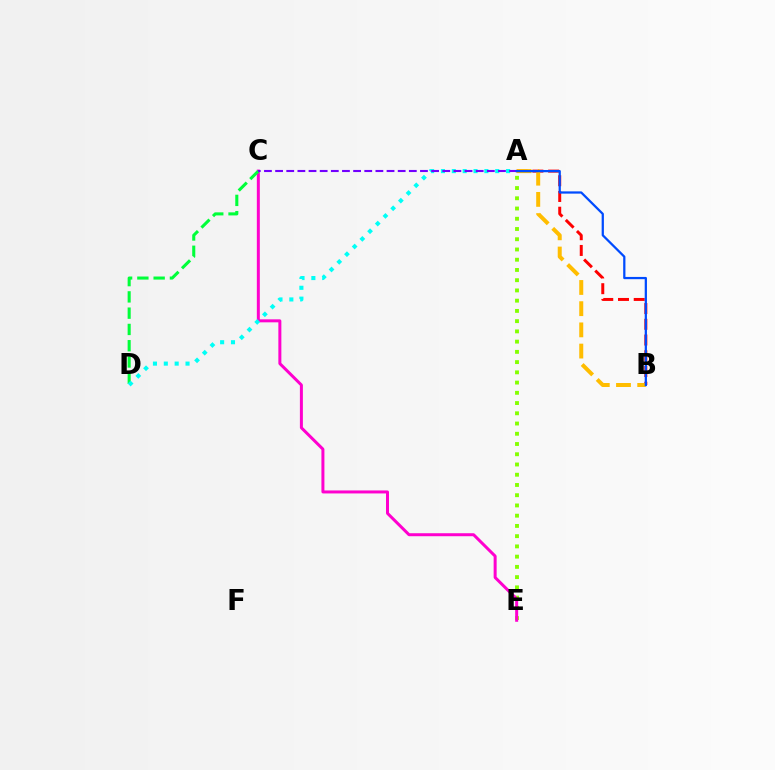{('A', 'B'): [{'color': '#ff0000', 'line_style': 'dashed', 'thickness': 2.14}, {'color': '#ffbd00', 'line_style': 'dashed', 'thickness': 2.88}, {'color': '#004bff', 'line_style': 'solid', 'thickness': 1.62}], ('A', 'E'): [{'color': '#84ff00', 'line_style': 'dotted', 'thickness': 2.78}], ('C', 'E'): [{'color': '#ff00cf', 'line_style': 'solid', 'thickness': 2.16}], ('C', 'D'): [{'color': '#00ff39', 'line_style': 'dashed', 'thickness': 2.21}], ('A', 'D'): [{'color': '#00fff6', 'line_style': 'dotted', 'thickness': 2.95}], ('A', 'C'): [{'color': '#7200ff', 'line_style': 'dashed', 'thickness': 1.51}]}